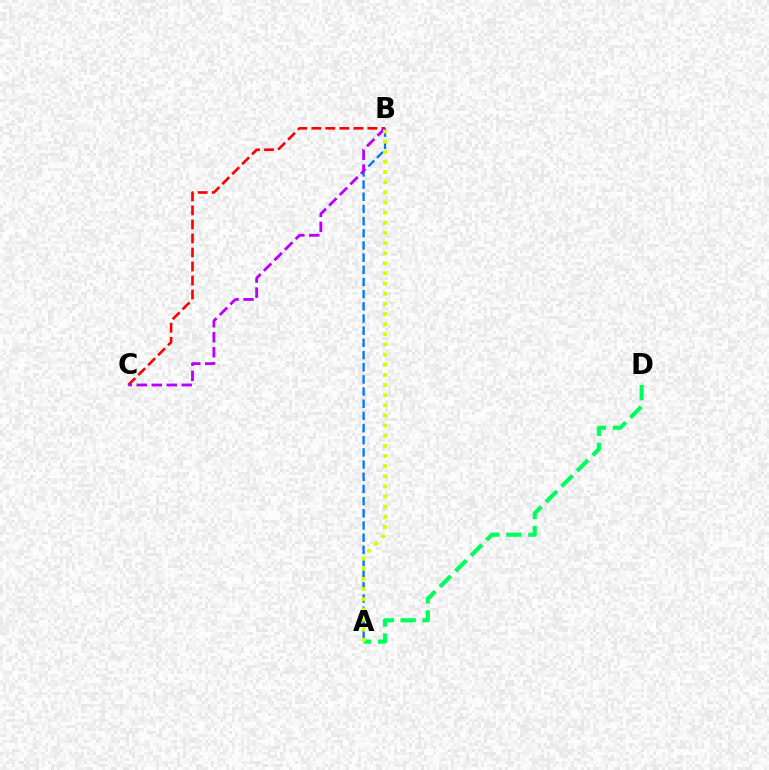{('A', 'D'): [{'color': '#00ff5c', 'line_style': 'dashed', 'thickness': 2.98}], ('A', 'B'): [{'color': '#0074ff', 'line_style': 'dashed', 'thickness': 1.65}, {'color': '#d1ff00', 'line_style': 'dotted', 'thickness': 2.75}], ('B', 'C'): [{'color': '#ff0000', 'line_style': 'dashed', 'thickness': 1.9}, {'color': '#b900ff', 'line_style': 'dashed', 'thickness': 2.04}]}